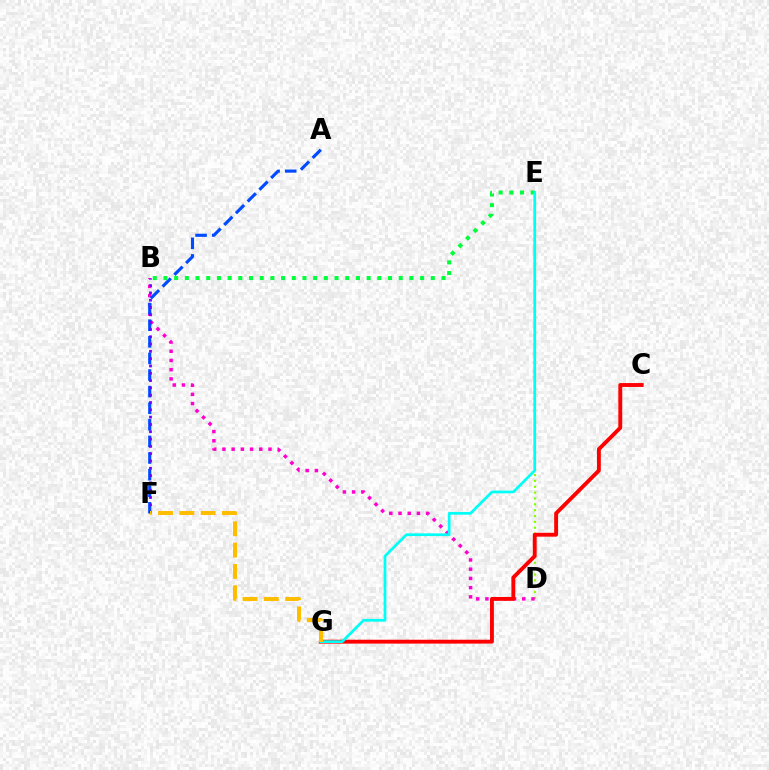{('D', 'E'): [{'color': '#84ff00', 'line_style': 'dotted', 'thickness': 1.59}], ('B', 'D'): [{'color': '#ff00cf', 'line_style': 'dotted', 'thickness': 2.5}], ('A', 'F'): [{'color': '#004bff', 'line_style': 'dashed', 'thickness': 2.26}], ('B', 'F'): [{'color': '#7200ff', 'line_style': 'dotted', 'thickness': 1.99}], ('C', 'G'): [{'color': '#ff0000', 'line_style': 'solid', 'thickness': 2.79}], ('B', 'E'): [{'color': '#00ff39', 'line_style': 'dotted', 'thickness': 2.91}], ('E', 'G'): [{'color': '#00fff6', 'line_style': 'solid', 'thickness': 1.96}], ('F', 'G'): [{'color': '#ffbd00', 'line_style': 'dashed', 'thickness': 2.89}]}